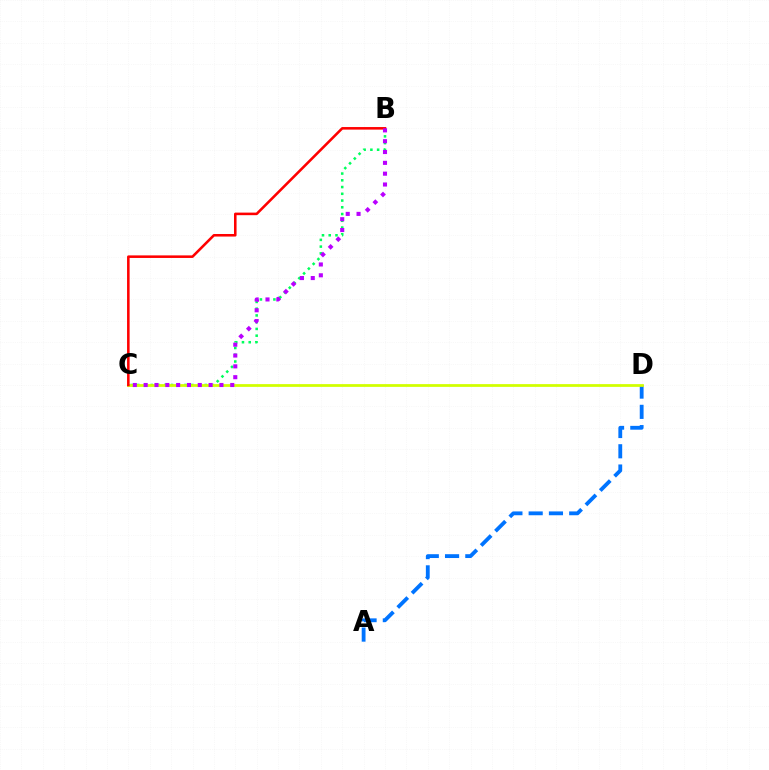{('A', 'D'): [{'color': '#0074ff', 'line_style': 'dashed', 'thickness': 2.75}], ('B', 'C'): [{'color': '#00ff5c', 'line_style': 'dotted', 'thickness': 1.83}, {'color': '#ff0000', 'line_style': 'solid', 'thickness': 1.85}, {'color': '#b900ff', 'line_style': 'dotted', 'thickness': 2.94}], ('C', 'D'): [{'color': '#d1ff00', 'line_style': 'solid', 'thickness': 1.98}]}